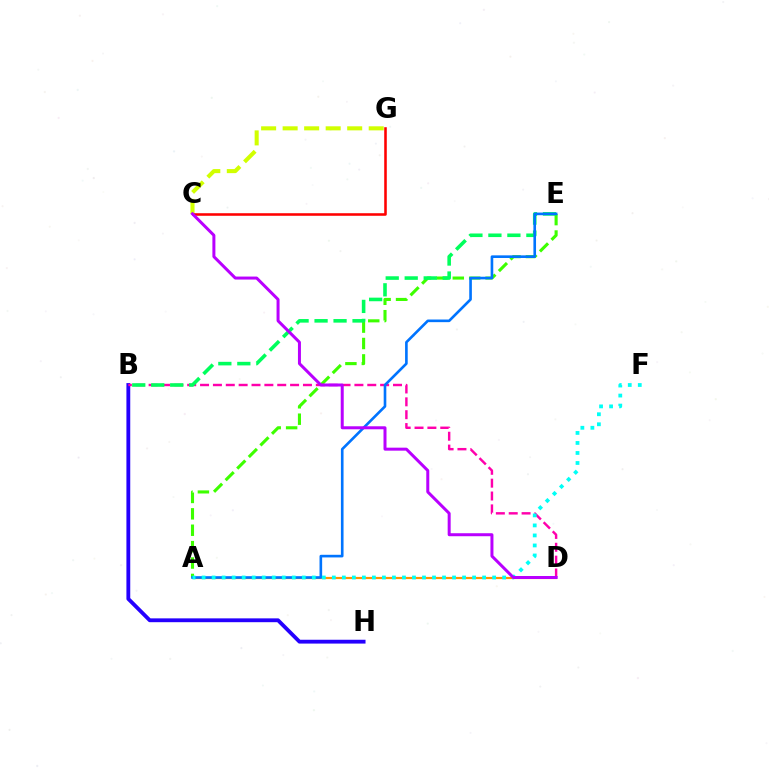{('A', 'E'): [{'color': '#3dff00', 'line_style': 'dashed', 'thickness': 2.23}, {'color': '#0074ff', 'line_style': 'solid', 'thickness': 1.9}], ('C', 'G'): [{'color': '#d1ff00', 'line_style': 'dashed', 'thickness': 2.92}, {'color': '#ff0000', 'line_style': 'solid', 'thickness': 1.84}], ('B', 'H'): [{'color': '#2500ff', 'line_style': 'solid', 'thickness': 2.76}], ('B', 'D'): [{'color': '#ff00ac', 'line_style': 'dashed', 'thickness': 1.75}], ('B', 'E'): [{'color': '#00ff5c', 'line_style': 'dashed', 'thickness': 2.58}], ('A', 'D'): [{'color': '#ff9400', 'line_style': 'solid', 'thickness': 1.56}], ('A', 'F'): [{'color': '#00fff6', 'line_style': 'dotted', 'thickness': 2.72}], ('C', 'D'): [{'color': '#b900ff', 'line_style': 'solid', 'thickness': 2.16}]}